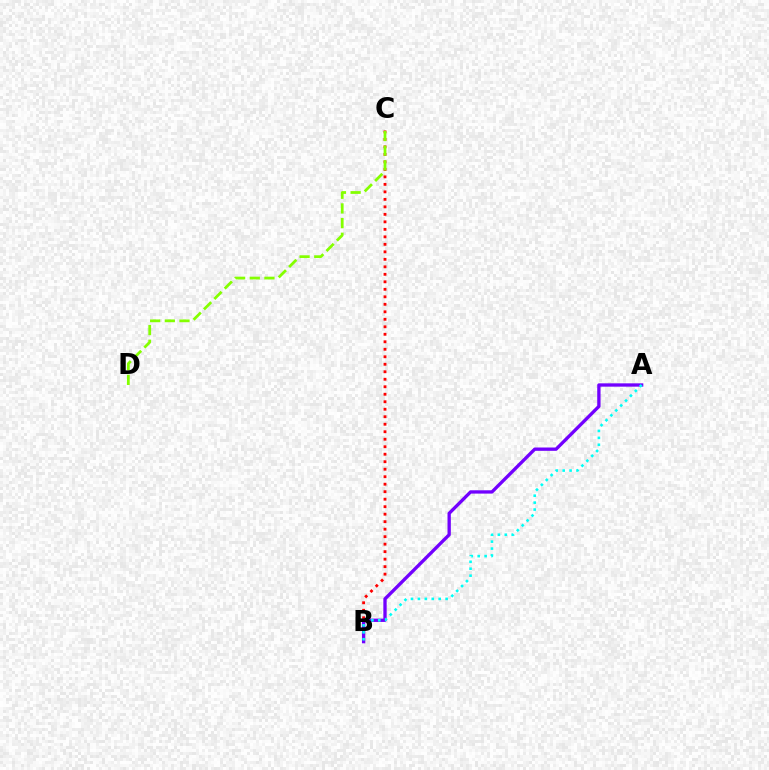{('B', 'C'): [{'color': '#ff0000', 'line_style': 'dotted', 'thickness': 2.04}], ('A', 'B'): [{'color': '#7200ff', 'line_style': 'solid', 'thickness': 2.39}, {'color': '#00fff6', 'line_style': 'dotted', 'thickness': 1.88}], ('C', 'D'): [{'color': '#84ff00', 'line_style': 'dashed', 'thickness': 1.99}]}